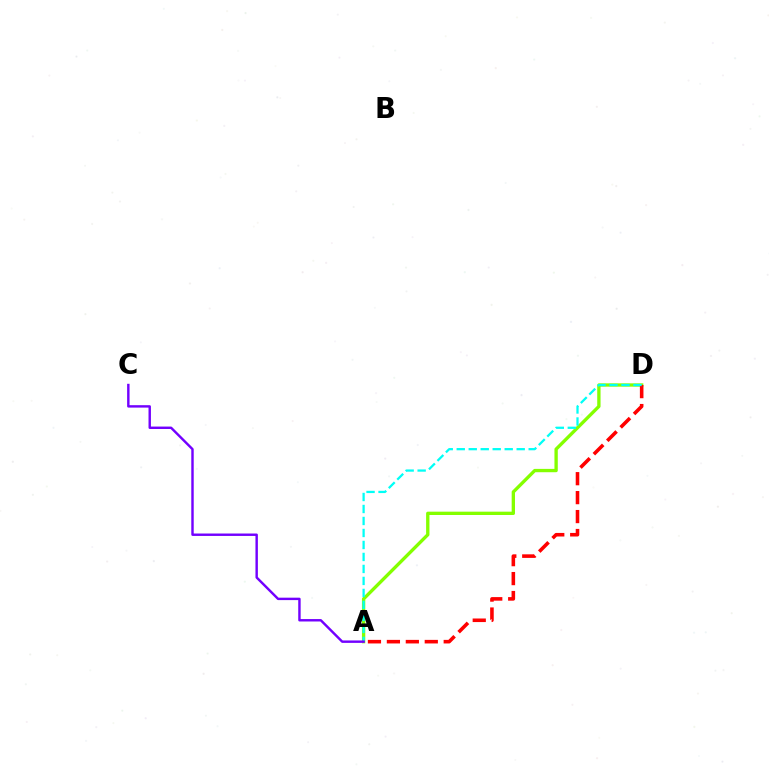{('A', 'D'): [{'color': '#84ff00', 'line_style': 'solid', 'thickness': 2.4}, {'color': '#ff0000', 'line_style': 'dashed', 'thickness': 2.57}, {'color': '#00fff6', 'line_style': 'dashed', 'thickness': 1.63}], ('A', 'C'): [{'color': '#7200ff', 'line_style': 'solid', 'thickness': 1.75}]}